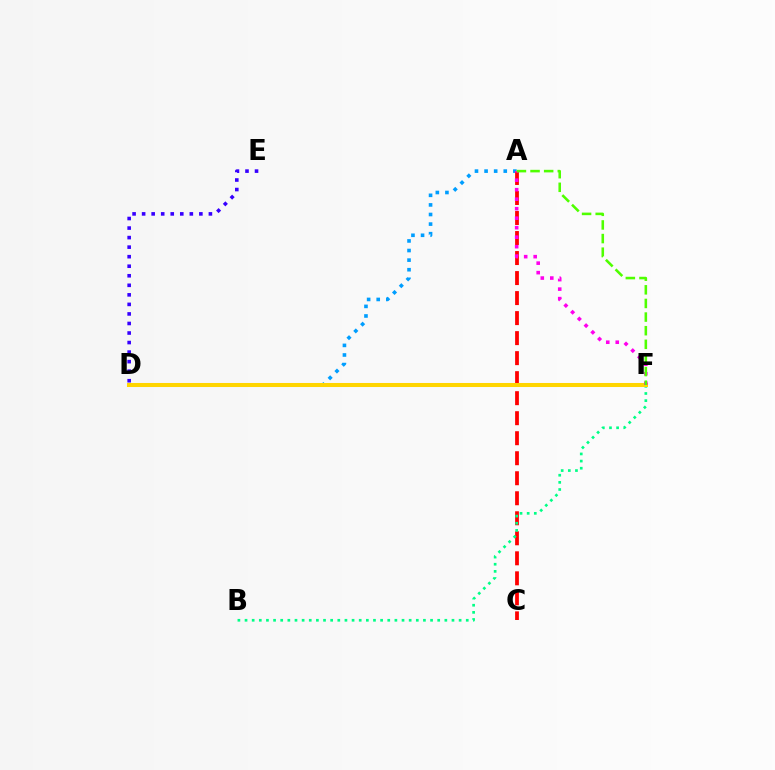{('A', 'D'): [{'color': '#009eff', 'line_style': 'dotted', 'thickness': 2.61}], ('A', 'C'): [{'color': '#ff0000', 'line_style': 'dashed', 'thickness': 2.72}], ('B', 'F'): [{'color': '#00ff86', 'line_style': 'dotted', 'thickness': 1.94}], ('D', 'E'): [{'color': '#3700ff', 'line_style': 'dotted', 'thickness': 2.59}], ('D', 'F'): [{'color': '#ffd500', 'line_style': 'solid', 'thickness': 2.91}], ('A', 'F'): [{'color': '#ff00ed', 'line_style': 'dotted', 'thickness': 2.58}, {'color': '#4fff00', 'line_style': 'dashed', 'thickness': 1.85}]}